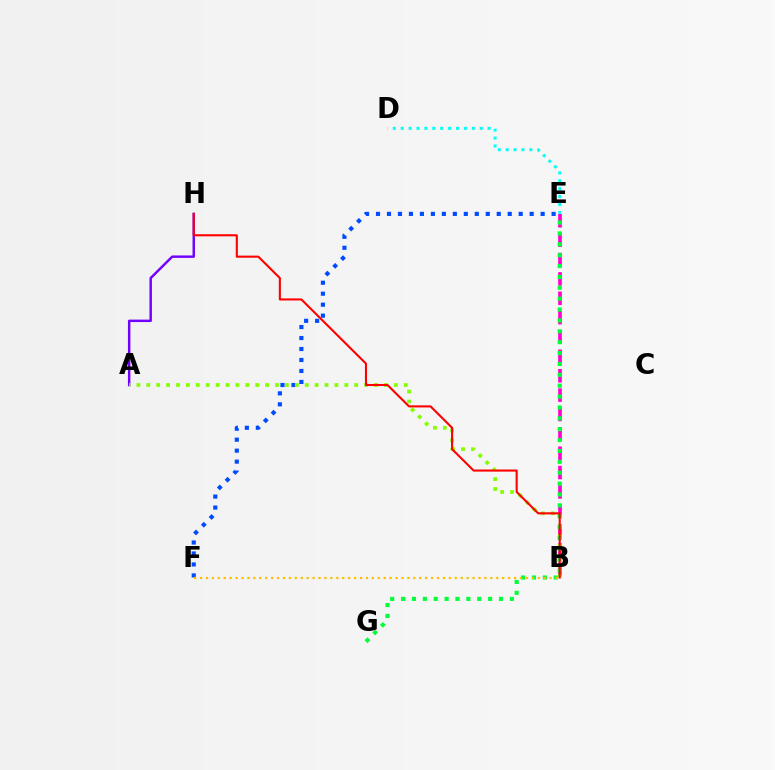{('E', 'F'): [{'color': '#004bff', 'line_style': 'dotted', 'thickness': 2.98}], ('B', 'E'): [{'color': '#ff00cf', 'line_style': 'dashed', 'thickness': 2.63}], ('D', 'E'): [{'color': '#00fff6', 'line_style': 'dotted', 'thickness': 2.15}], ('A', 'H'): [{'color': '#7200ff', 'line_style': 'solid', 'thickness': 1.76}], ('A', 'B'): [{'color': '#84ff00', 'line_style': 'dotted', 'thickness': 2.69}], ('E', 'G'): [{'color': '#00ff39', 'line_style': 'dotted', 'thickness': 2.96}], ('B', 'H'): [{'color': '#ff0000', 'line_style': 'solid', 'thickness': 1.51}], ('B', 'F'): [{'color': '#ffbd00', 'line_style': 'dotted', 'thickness': 1.61}]}